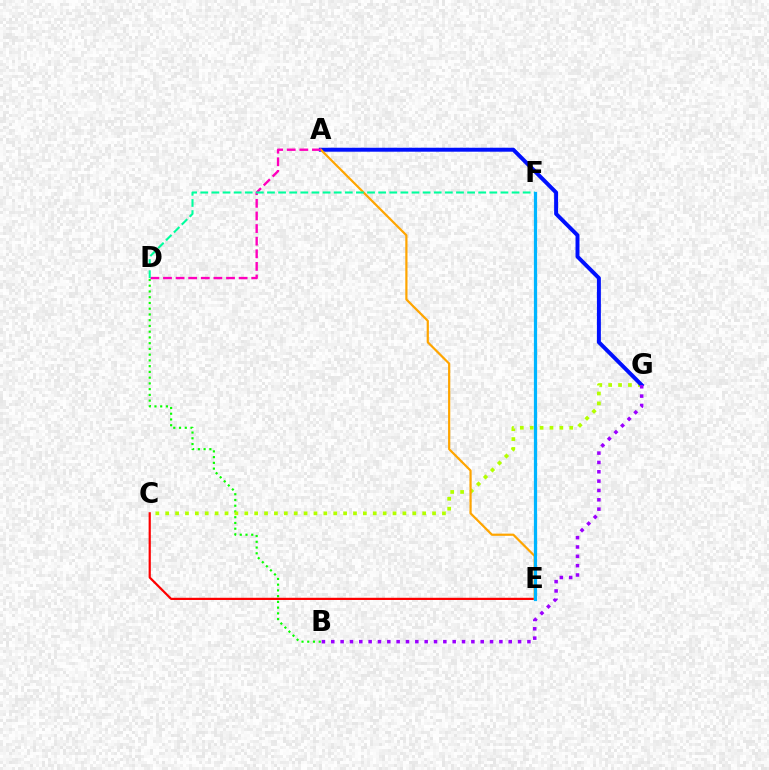{('B', 'D'): [{'color': '#08ff00', 'line_style': 'dotted', 'thickness': 1.56}], ('C', 'G'): [{'color': '#b3ff00', 'line_style': 'dotted', 'thickness': 2.69}], ('A', 'G'): [{'color': '#0010ff', 'line_style': 'solid', 'thickness': 2.85}], ('C', 'E'): [{'color': '#ff0000', 'line_style': 'solid', 'thickness': 1.59}], ('A', 'E'): [{'color': '#ffa500', 'line_style': 'solid', 'thickness': 1.59}], ('A', 'D'): [{'color': '#ff00bd', 'line_style': 'dashed', 'thickness': 1.71}], ('D', 'F'): [{'color': '#00ff9d', 'line_style': 'dashed', 'thickness': 1.51}], ('B', 'G'): [{'color': '#9b00ff', 'line_style': 'dotted', 'thickness': 2.54}], ('E', 'F'): [{'color': '#00b5ff', 'line_style': 'solid', 'thickness': 2.33}]}